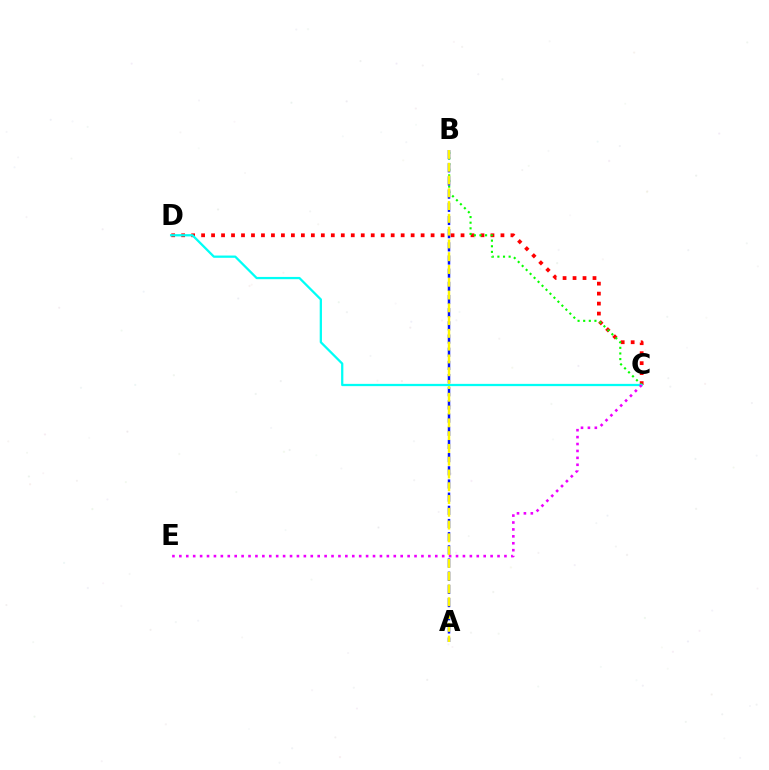{('C', 'D'): [{'color': '#ff0000', 'line_style': 'dotted', 'thickness': 2.71}, {'color': '#00fff6', 'line_style': 'solid', 'thickness': 1.63}], ('B', 'C'): [{'color': '#08ff00', 'line_style': 'dotted', 'thickness': 1.53}], ('A', 'B'): [{'color': '#0010ff', 'line_style': 'dashed', 'thickness': 1.79}, {'color': '#fcf500', 'line_style': 'dashed', 'thickness': 1.74}], ('C', 'E'): [{'color': '#ee00ff', 'line_style': 'dotted', 'thickness': 1.88}]}